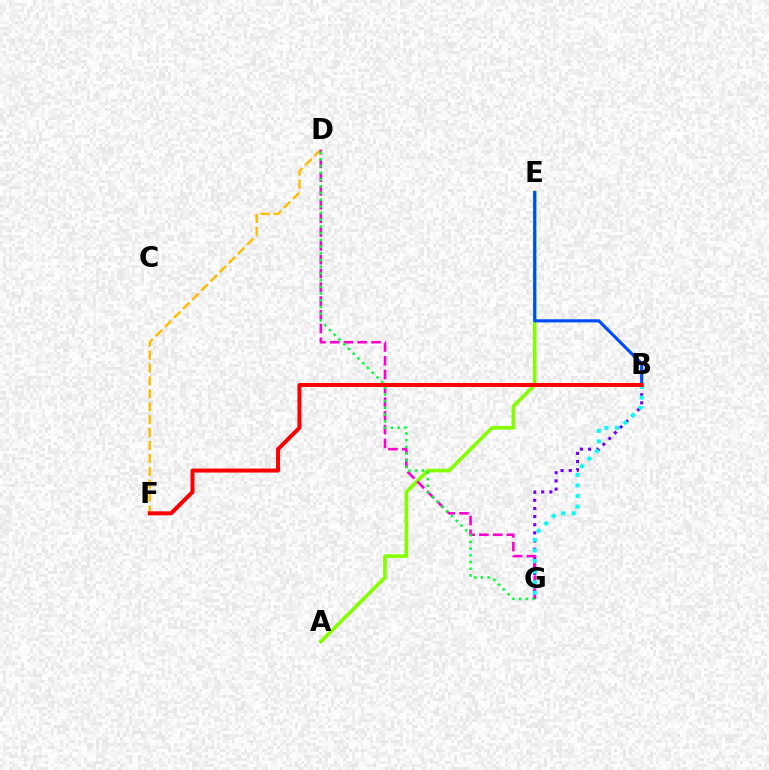{('B', 'G'): [{'color': '#7200ff', 'line_style': 'dotted', 'thickness': 2.21}, {'color': '#00fff6', 'line_style': 'dotted', 'thickness': 2.87}], ('A', 'E'): [{'color': '#84ff00', 'line_style': 'solid', 'thickness': 2.6}], ('D', 'F'): [{'color': '#ffbd00', 'line_style': 'dashed', 'thickness': 1.76}], ('D', 'G'): [{'color': '#ff00cf', 'line_style': 'dashed', 'thickness': 1.87}, {'color': '#00ff39', 'line_style': 'dotted', 'thickness': 1.82}], ('B', 'E'): [{'color': '#004bff', 'line_style': 'solid', 'thickness': 2.25}], ('B', 'F'): [{'color': '#ff0000', 'line_style': 'solid', 'thickness': 2.88}]}